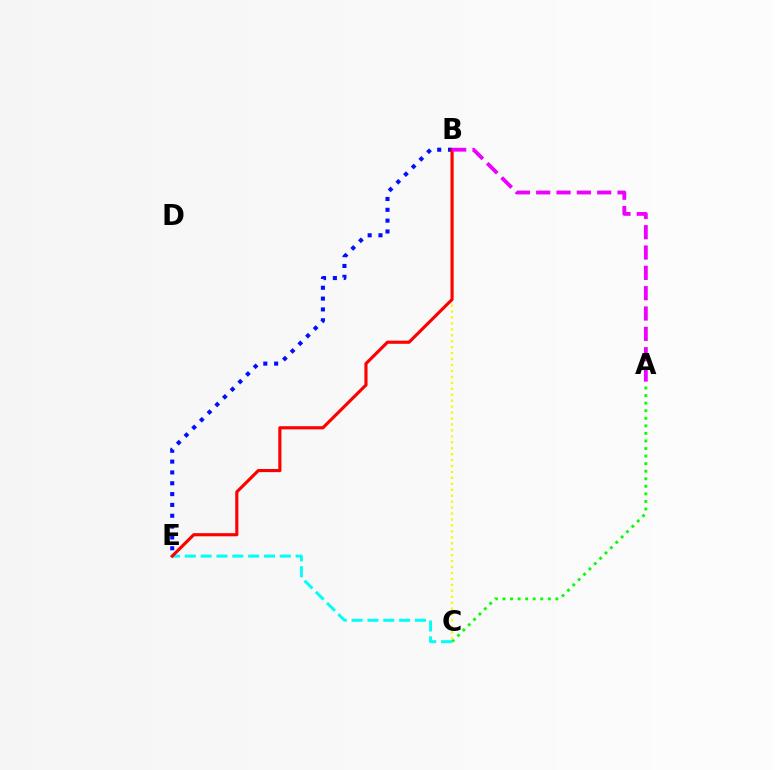{('A', 'C'): [{'color': '#08ff00', 'line_style': 'dotted', 'thickness': 2.05}], ('C', 'E'): [{'color': '#00fff6', 'line_style': 'dashed', 'thickness': 2.15}], ('B', 'C'): [{'color': '#fcf500', 'line_style': 'dotted', 'thickness': 1.61}], ('B', 'E'): [{'color': '#0010ff', 'line_style': 'dotted', 'thickness': 2.94}, {'color': '#ff0000', 'line_style': 'solid', 'thickness': 2.26}], ('A', 'B'): [{'color': '#ee00ff', 'line_style': 'dashed', 'thickness': 2.76}]}